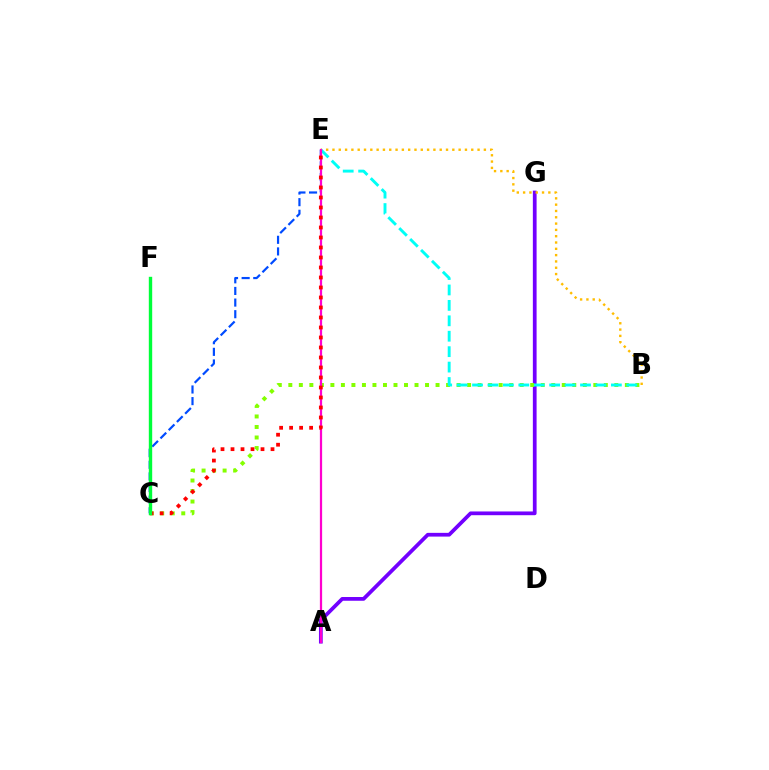{('A', 'G'): [{'color': '#7200ff', 'line_style': 'solid', 'thickness': 2.7}], ('B', 'C'): [{'color': '#84ff00', 'line_style': 'dotted', 'thickness': 2.86}], ('C', 'E'): [{'color': '#004bff', 'line_style': 'dashed', 'thickness': 1.58}, {'color': '#ff0000', 'line_style': 'dotted', 'thickness': 2.72}], ('B', 'E'): [{'color': '#ffbd00', 'line_style': 'dotted', 'thickness': 1.71}, {'color': '#00fff6', 'line_style': 'dashed', 'thickness': 2.1}], ('A', 'E'): [{'color': '#ff00cf', 'line_style': 'solid', 'thickness': 1.61}], ('C', 'F'): [{'color': '#00ff39', 'line_style': 'solid', 'thickness': 2.44}]}